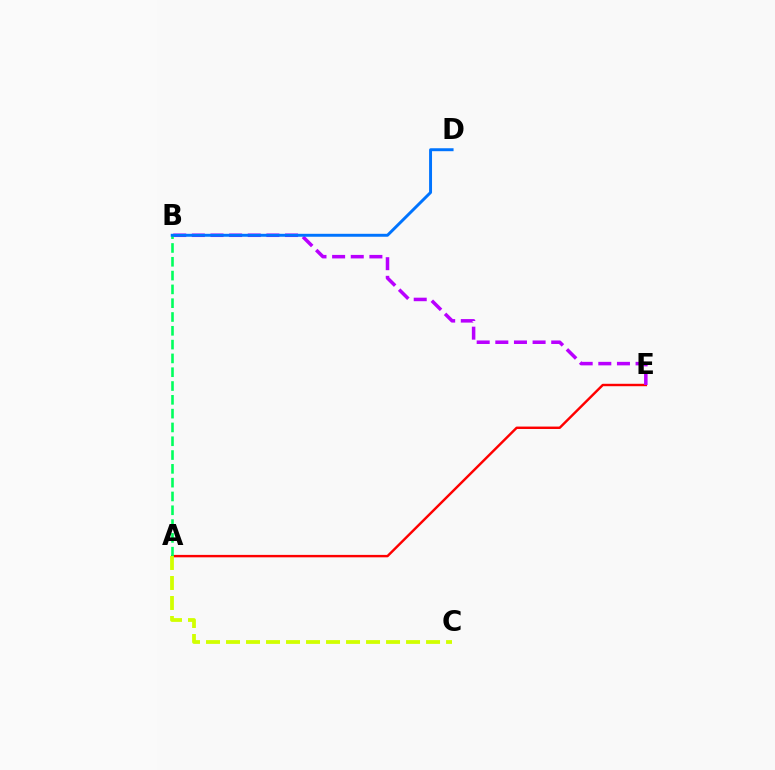{('A', 'E'): [{'color': '#ff0000', 'line_style': 'solid', 'thickness': 1.75}], ('B', 'E'): [{'color': '#b900ff', 'line_style': 'dashed', 'thickness': 2.53}], ('A', 'B'): [{'color': '#00ff5c', 'line_style': 'dashed', 'thickness': 1.88}], ('B', 'D'): [{'color': '#0074ff', 'line_style': 'solid', 'thickness': 2.12}], ('A', 'C'): [{'color': '#d1ff00', 'line_style': 'dashed', 'thickness': 2.72}]}